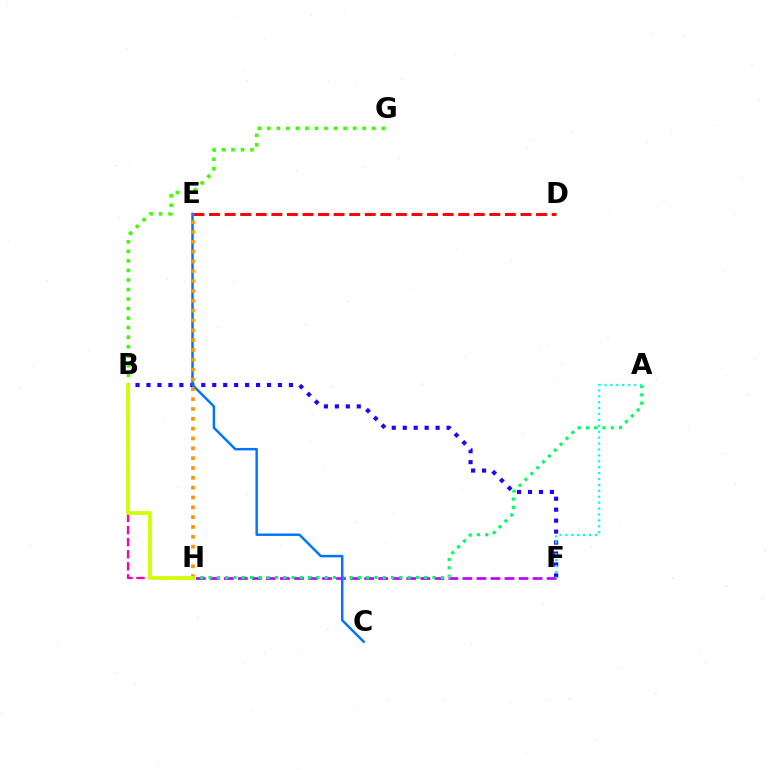{('D', 'E'): [{'color': '#ff0000', 'line_style': 'dashed', 'thickness': 2.12}], ('F', 'H'): [{'color': '#b900ff', 'line_style': 'dashed', 'thickness': 1.91}], ('A', 'H'): [{'color': '#00ff5c', 'line_style': 'dotted', 'thickness': 2.25}], ('B', 'F'): [{'color': '#2500ff', 'line_style': 'dotted', 'thickness': 2.98}], ('C', 'E'): [{'color': '#0074ff', 'line_style': 'solid', 'thickness': 1.77}], ('B', 'H'): [{'color': '#ff00ac', 'line_style': 'dashed', 'thickness': 1.64}, {'color': '#d1ff00', 'line_style': 'solid', 'thickness': 2.7}], ('B', 'G'): [{'color': '#3dff00', 'line_style': 'dotted', 'thickness': 2.59}], ('E', 'H'): [{'color': '#ff9400', 'line_style': 'dotted', 'thickness': 2.67}], ('A', 'F'): [{'color': '#00fff6', 'line_style': 'dotted', 'thickness': 1.61}]}